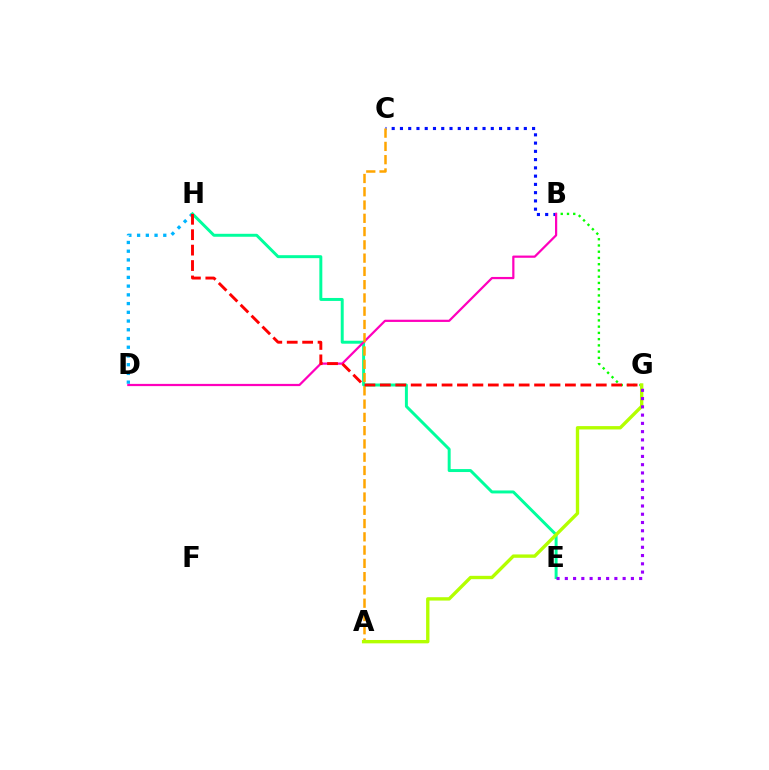{('B', 'C'): [{'color': '#0010ff', 'line_style': 'dotted', 'thickness': 2.24}], ('D', 'H'): [{'color': '#00b5ff', 'line_style': 'dotted', 'thickness': 2.37}], ('E', 'H'): [{'color': '#00ff9d', 'line_style': 'solid', 'thickness': 2.13}], ('B', 'G'): [{'color': '#08ff00', 'line_style': 'dotted', 'thickness': 1.7}], ('B', 'D'): [{'color': '#ff00bd', 'line_style': 'solid', 'thickness': 1.6}], ('A', 'C'): [{'color': '#ffa500', 'line_style': 'dashed', 'thickness': 1.8}], ('G', 'H'): [{'color': '#ff0000', 'line_style': 'dashed', 'thickness': 2.1}], ('A', 'G'): [{'color': '#b3ff00', 'line_style': 'solid', 'thickness': 2.42}], ('E', 'G'): [{'color': '#9b00ff', 'line_style': 'dotted', 'thickness': 2.24}]}